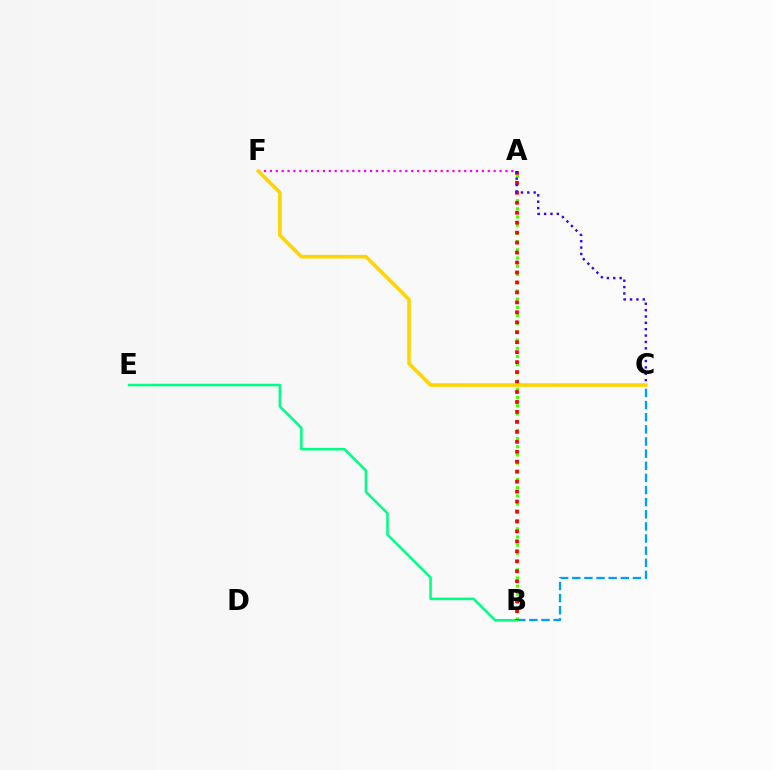{('B', 'E'): [{'color': '#00ff86', 'line_style': 'solid', 'thickness': 1.84}], ('B', 'C'): [{'color': '#009eff', 'line_style': 'dashed', 'thickness': 1.65}], ('A', 'B'): [{'color': '#4fff00', 'line_style': 'dotted', 'thickness': 2.23}, {'color': '#ff0000', 'line_style': 'dotted', 'thickness': 2.71}], ('A', 'F'): [{'color': '#ff00ed', 'line_style': 'dotted', 'thickness': 1.6}], ('C', 'F'): [{'color': '#ffd500', 'line_style': 'solid', 'thickness': 2.59}], ('A', 'C'): [{'color': '#3700ff', 'line_style': 'dotted', 'thickness': 1.73}]}